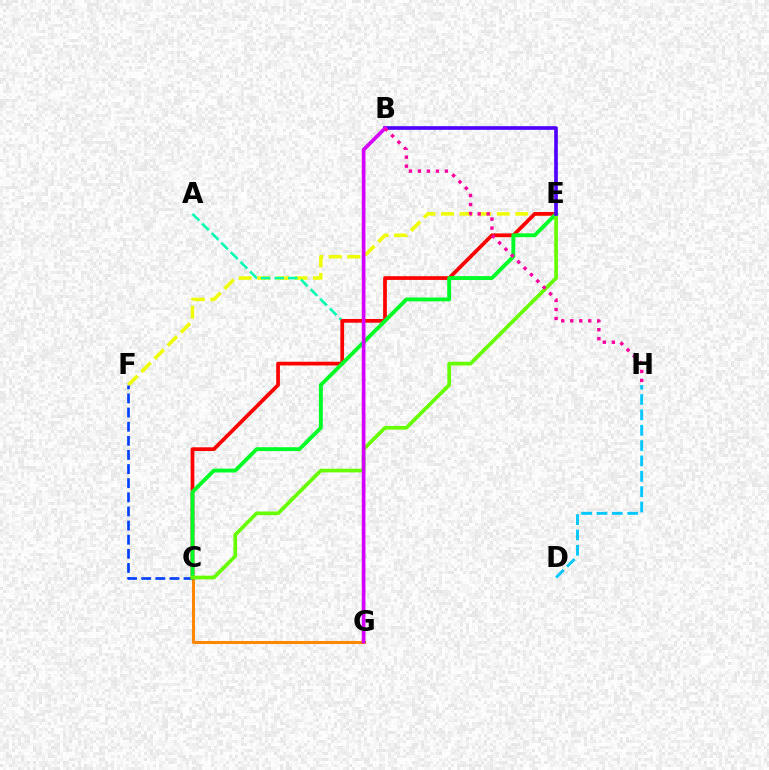{('E', 'F'): [{'color': '#eeff00', 'line_style': 'dashed', 'thickness': 2.52}], ('A', 'G'): [{'color': '#00ffaf', 'line_style': 'dashed', 'thickness': 1.84}], ('C', 'G'): [{'color': '#ff8800', 'line_style': 'solid', 'thickness': 2.19}], ('C', 'F'): [{'color': '#003fff', 'line_style': 'dashed', 'thickness': 1.92}], ('C', 'E'): [{'color': '#ff0000', 'line_style': 'solid', 'thickness': 2.68}, {'color': '#00ff27', 'line_style': 'solid', 'thickness': 2.79}, {'color': '#66ff00', 'line_style': 'solid', 'thickness': 2.65}], ('B', 'E'): [{'color': '#4f00ff', 'line_style': 'solid', 'thickness': 2.64}], ('D', 'H'): [{'color': '#00c7ff', 'line_style': 'dashed', 'thickness': 2.09}], ('B', 'G'): [{'color': '#d600ff', 'line_style': 'solid', 'thickness': 2.65}], ('B', 'H'): [{'color': '#ff00a0', 'line_style': 'dotted', 'thickness': 2.44}]}